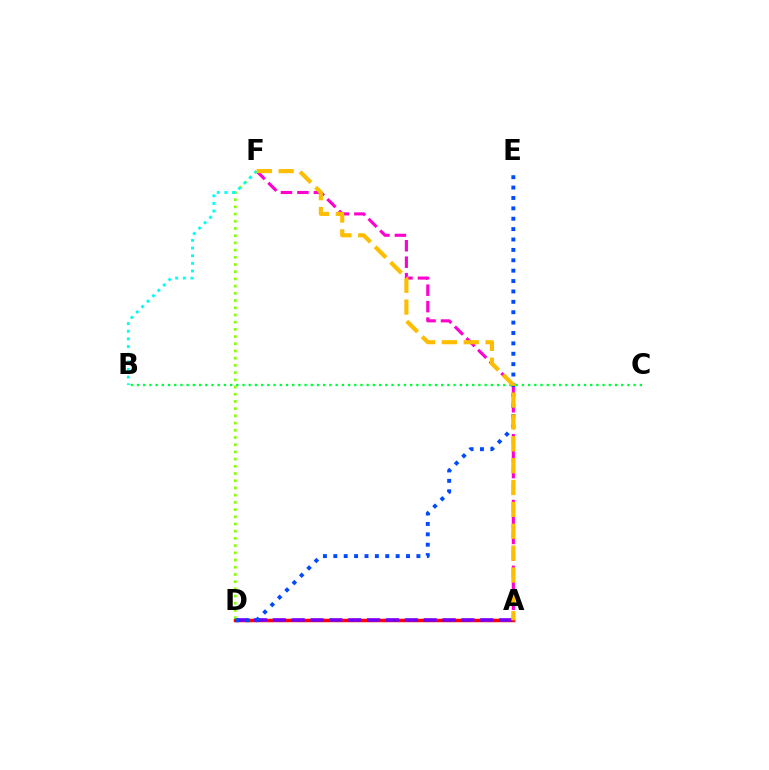{('A', 'D'): [{'color': '#ff0000', 'line_style': 'solid', 'thickness': 2.51}, {'color': '#7200ff', 'line_style': 'dashed', 'thickness': 2.56}], ('D', 'F'): [{'color': '#84ff00', 'line_style': 'dotted', 'thickness': 1.96}], ('A', 'F'): [{'color': '#ff00cf', 'line_style': 'dashed', 'thickness': 2.24}, {'color': '#ffbd00', 'line_style': 'dashed', 'thickness': 2.97}], ('D', 'E'): [{'color': '#004bff', 'line_style': 'dotted', 'thickness': 2.82}], ('B', 'F'): [{'color': '#00fff6', 'line_style': 'dotted', 'thickness': 2.08}], ('B', 'C'): [{'color': '#00ff39', 'line_style': 'dotted', 'thickness': 1.69}]}